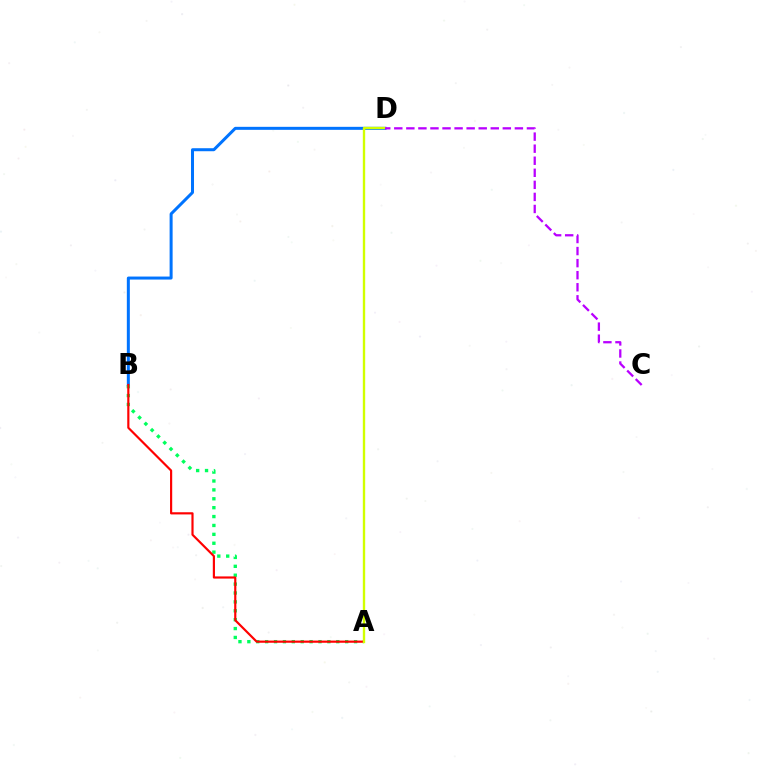{('B', 'D'): [{'color': '#0074ff', 'line_style': 'solid', 'thickness': 2.16}], ('A', 'B'): [{'color': '#00ff5c', 'line_style': 'dotted', 'thickness': 2.42}, {'color': '#ff0000', 'line_style': 'solid', 'thickness': 1.57}], ('A', 'D'): [{'color': '#d1ff00', 'line_style': 'solid', 'thickness': 1.7}], ('C', 'D'): [{'color': '#b900ff', 'line_style': 'dashed', 'thickness': 1.64}]}